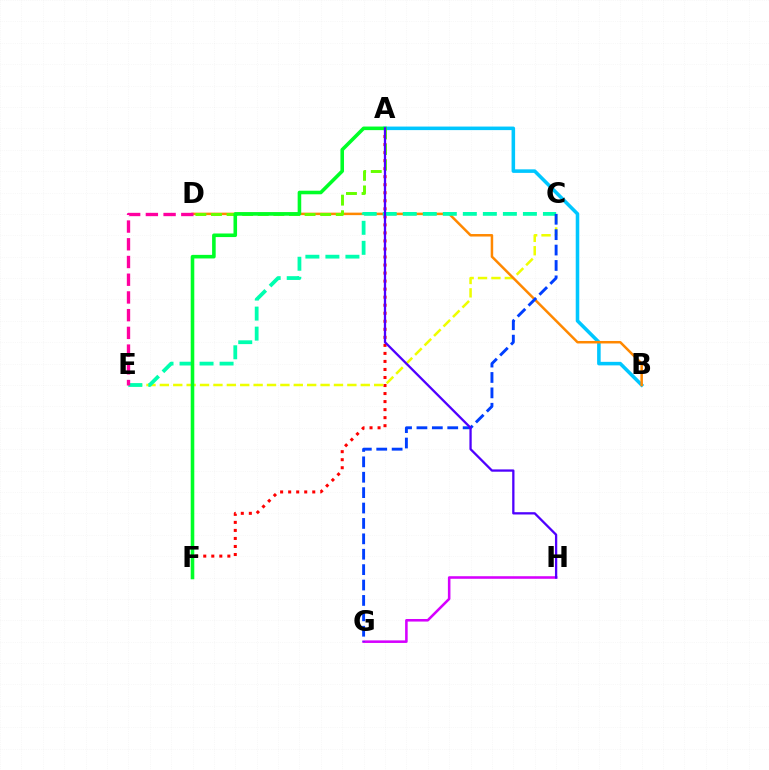{('G', 'H'): [{'color': '#d600ff', 'line_style': 'solid', 'thickness': 1.84}], ('A', 'B'): [{'color': '#00c7ff', 'line_style': 'solid', 'thickness': 2.55}], ('A', 'F'): [{'color': '#ff0000', 'line_style': 'dotted', 'thickness': 2.18}, {'color': '#00ff27', 'line_style': 'solid', 'thickness': 2.58}], ('C', 'E'): [{'color': '#eeff00', 'line_style': 'dashed', 'thickness': 1.82}, {'color': '#00ffaf', 'line_style': 'dashed', 'thickness': 2.72}], ('B', 'D'): [{'color': '#ff8800', 'line_style': 'solid', 'thickness': 1.8}], ('D', 'E'): [{'color': '#ff00a0', 'line_style': 'dashed', 'thickness': 2.41}], ('A', 'D'): [{'color': '#66ff00', 'line_style': 'dashed', 'thickness': 2.12}], ('C', 'G'): [{'color': '#003fff', 'line_style': 'dashed', 'thickness': 2.09}], ('A', 'H'): [{'color': '#4f00ff', 'line_style': 'solid', 'thickness': 1.65}]}